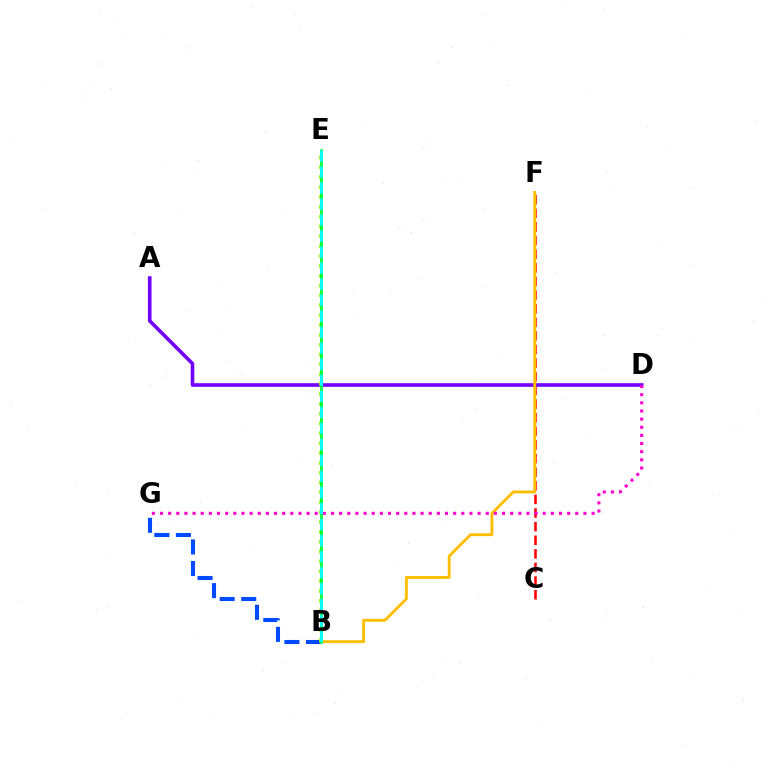{('C', 'F'): [{'color': '#ff0000', 'line_style': 'dashed', 'thickness': 1.85}], ('B', 'G'): [{'color': '#004bff', 'line_style': 'dashed', 'thickness': 2.93}], ('A', 'D'): [{'color': '#7200ff', 'line_style': 'solid', 'thickness': 2.6}], ('B', 'F'): [{'color': '#ffbd00', 'line_style': 'solid', 'thickness': 2.06}], ('B', 'E'): [{'color': '#84ff00', 'line_style': 'dotted', 'thickness': 2.68}, {'color': '#00ff39', 'line_style': 'solid', 'thickness': 1.92}, {'color': '#00fff6', 'line_style': 'dashed', 'thickness': 2.18}], ('D', 'G'): [{'color': '#ff00cf', 'line_style': 'dotted', 'thickness': 2.21}]}